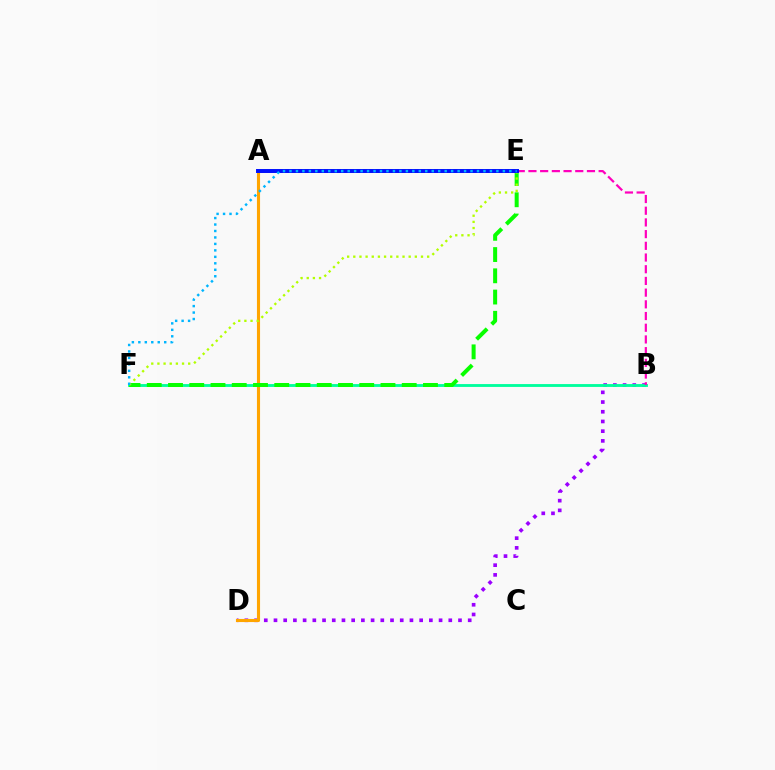{('B', 'D'): [{'color': '#9b00ff', 'line_style': 'dotted', 'thickness': 2.64}], ('A', 'E'): [{'color': '#ff0000', 'line_style': 'solid', 'thickness': 1.84}, {'color': '#0010ff', 'line_style': 'solid', 'thickness': 2.85}], ('B', 'F'): [{'color': '#00ff9d', 'line_style': 'solid', 'thickness': 2.05}], ('A', 'D'): [{'color': '#ffa500', 'line_style': 'solid', 'thickness': 2.24}], ('E', 'F'): [{'color': '#08ff00', 'line_style': 'dashed', 'thickness': 2.89}, {'color': '#b3ff00', 'line_style': 'dotted', 'thickness': 1.67}, {'color': '#00b5ff', 'line_style': 'dotted', 'thickness': 1.76}], ('B', 'E'): [{'color': '#ff00bd', 'line_style': 'dashed', 'thickness': 1.59}]}